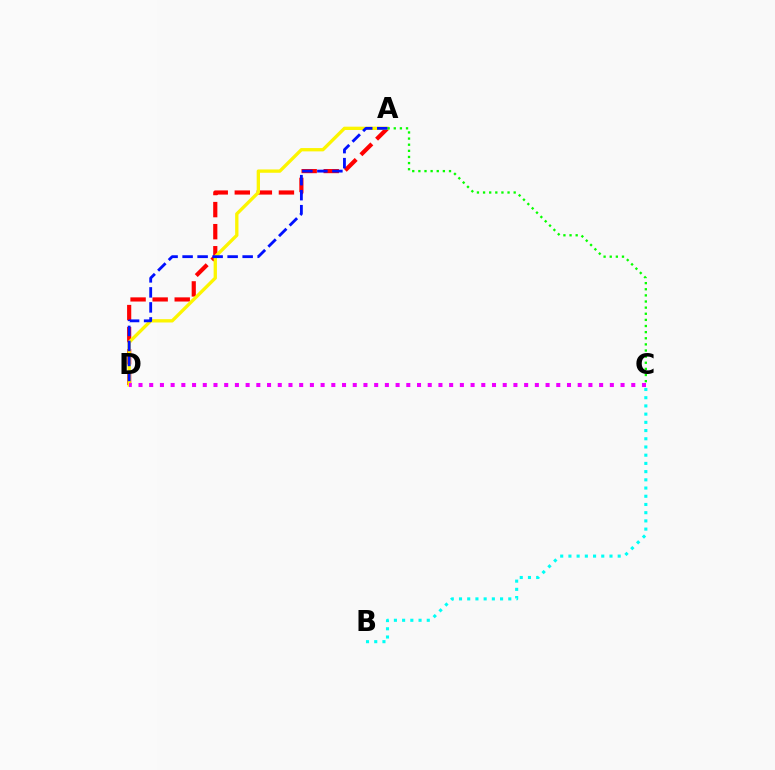{('A', 'D'): [{'color': '#ff0000', 'line_style': 'dashed', 'thickness': 3.0}, {'color': '#fcf500', 'line_style': 'solid', 'thickness': 2.39}, {'color': '#0010ff', 'line_style': 'dashed', 'thickness': 2.04}], ('C', 'D'): [{'color': '#ee00ff', 'line_style': 'dotted', 'thickness': 2.91}], ('B', 'C'): [{'color': '#00fff6', 'line_style': 'dotted', 'thickness': 2.23}], ('A', 'C'): [{'color': '#08ff00', 'line_style': 'dotted', 'thickness': 1.66}]}